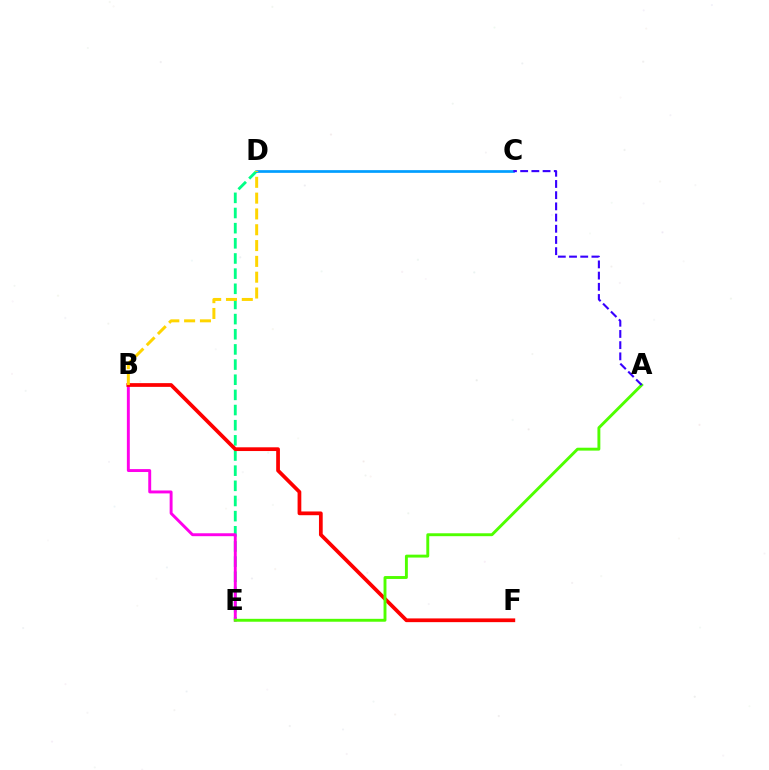{('D', 'E'): [{'color': '#00ff86', 'line_style': 'dashed', 'thickness': 2.06}], ('C', 'D'): [{'color': '#009eff', 'line_style': 'solid', 'thickness': 1.95}], ('B', 'E'): [{'color': '#ff00ed', 'line_style': 'solid', 'thickness': 2.1}], ('B', 'F'): [{'color': '#ff0000', 'line_style': 'solid', 'thickness': 2.69}], ('A', 'E'): [{'color': '#4fff00', 'line_style': 'solid', 'thickness': 2.09}], ('B', 'D'): [{'color': '#ffd500', 'line_style': 'dashed', 'thickness': 2.15}], ('A', 'C'): [{'color': '#3700ff', 'line_style': 'dashed', 'thickness': 1.52}]}